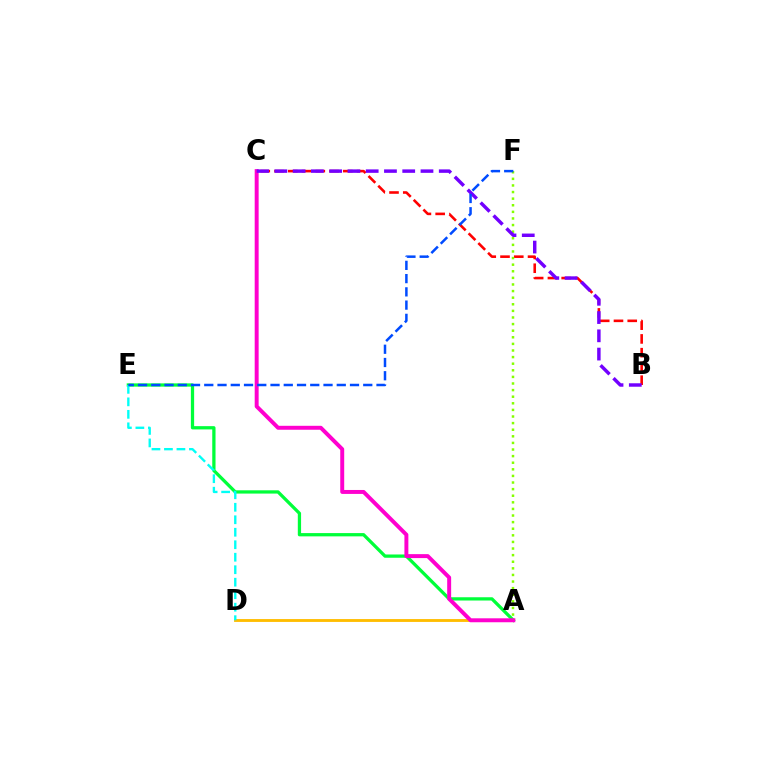{('A', 'E'): [{'color': '#00ff39', 'line_style': 'solid', 'thickness': 2.35}], ('A', 'D'): [{'color': '#ffbd00', 'line_style': 'solid', 'thickness': 2.05}], ('D', 'E'): [{'color': '#00fff6', 'line_style': 'dashed', 'thickness': 1.7}], ('B', 'C'): [{'color': '#ff0000', 'line_style': 'dashed', 'thickness': 1.87}, {'color': '#7200ff', 'line_style': 'dashed', 'thickness': 2.48}], ('A', 'C'): [{'color': '#ff00cf', 'line_style': 'solid', 'thickness': 2.84}], ('A', 'F'): [{'color': '#84ff00', 'line_style': 'dotted', 'thickness': 1.79}], ('E', 'F'): [{'color': '#004bff', 'line_style': 'dashed', 'thickness': 1.8}]}